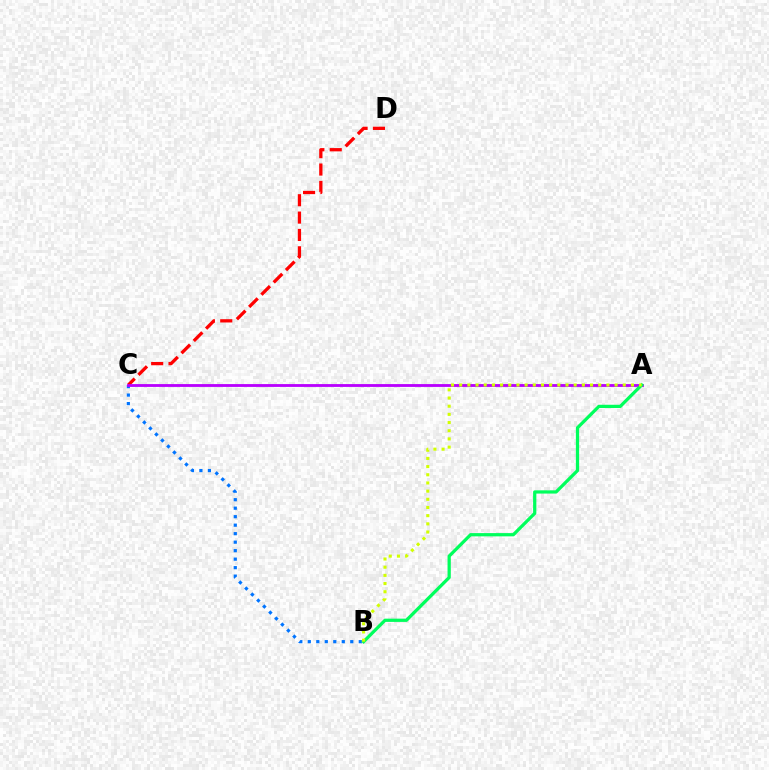{('B', 'C'): [{'color': '#0074ff', 'line_style': 'dotted', 'thickness': 2.31}], ('C', 'D'): [{'color': '#ff0000', 'line_style': 'dashed', 'thickness': 2.36}], ('A', 'C'): [{'color': '#b900ff', 'line_style': 'solid', 'thickness': 2.04}], ('A', 'B'): [{'color': '#00ff5c', 'line_style': 'solid', 'thickness': 2.34}, {'color': '#d1ff00', 'line_style': 'dotted', 'thickness': 2.22}]}